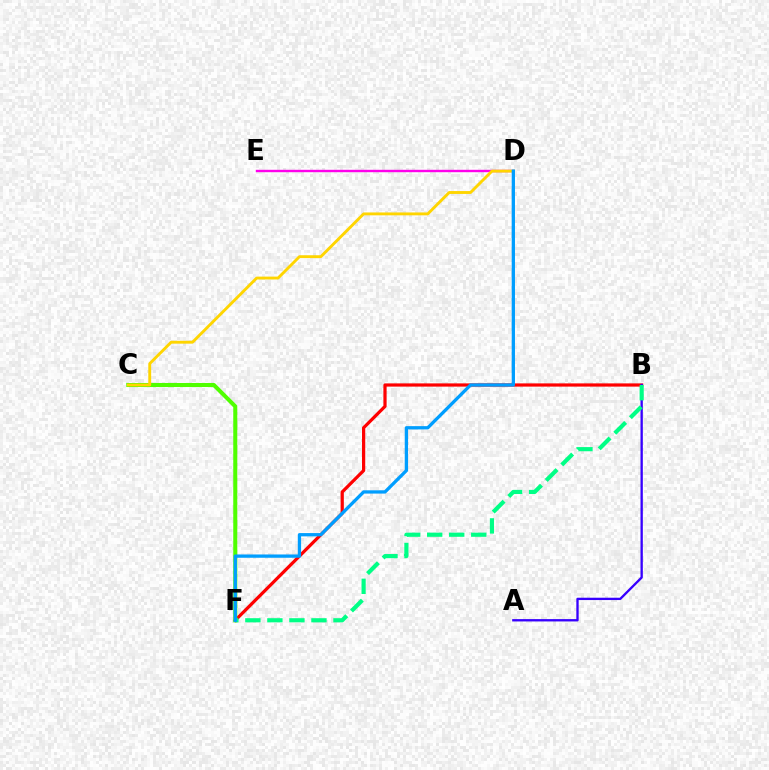{('B', 'F'): [{'color': '#ff0000', 'line_style': 'solid', 'thickness': 2.32}, {'color': '#00ff86', 'line_style': 'dashed', 'thickness': 2.99}], ('A', 'B'): [{'color': '#3700ff', 'line_style': 'solid', 'thickness': 1.68}], ('D', 'E'): [{'color': '#ff00ed', 'line_style': 'solid', 'thickness': 1.73}], ('C', 'F'): [{'color': '#4fff00', 'line_style': 'solid', 'thickness': 2.92}], ('C', 'D'): [{'color': '#ffd500', 'line_style': 'solid', 'thickness': 2.07}], ('D', 'F'): [{'color': '#009eff', 'line_style': 'solid', 'thickness': 2.37}]}